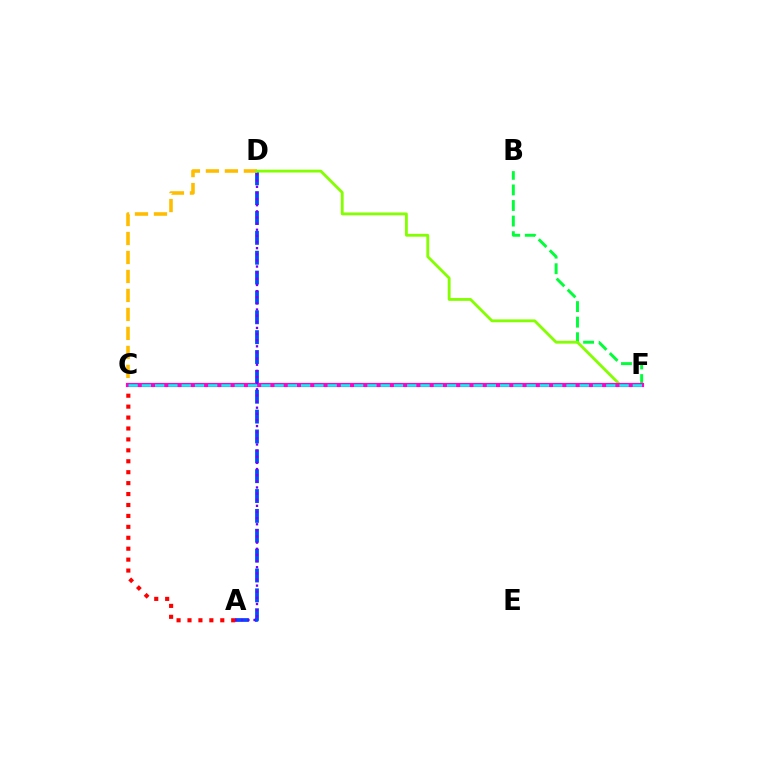{('A', 'D'): [{'color': '#004bff', 'line_style': 'dashed', 'thickness': 2.7}, {'color': '#7200ff', 'line_style': 'dotted', 'thickness': 1.67}], ('B', 'F'): [{'color': '#00ff39', 'line_style': 'dashed', 'thickness': 2.12}], ('A', 'C'): [{'color': '#ff0000', 'line_style': 'dotted', 'thickness': 2.97}], ('C', 'D'): [{'color': '#ffbd00', 'line_style': 'dashed', 'thickness': 2.58}], ('D', 'F'): [{'color': '#84ff00', 'line_style': 'solid', 'thickness': 2.04}], ('C', 'F'): [{'color': '#ff00cf', 'line_style': 'solid', 'thickness': 2.99}, {'color': '#00fff6', 'line_style': 'dashed', 'thickness': 1.8}]}